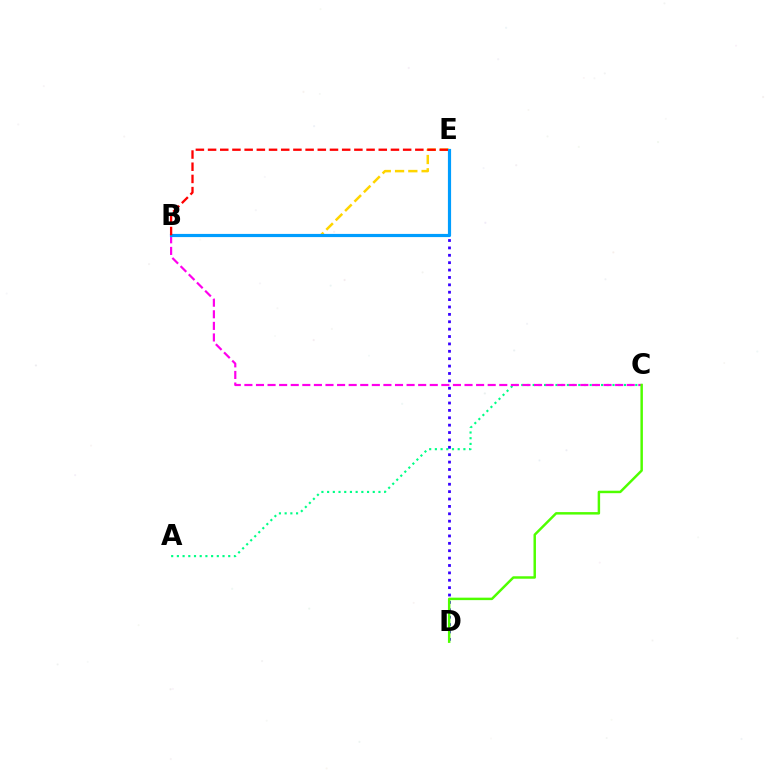{('A', 'C'): [{'color': '#00ff86', 'line_style': 'dotted', 'thickness': 1.55}], ('B', 'E'): [{'color': '#ffd500', 'line_style': 'dashed', 'thickness': 1.8}, {'color': '#009eff', 'line_style': 'solid', 'thickness': 2.29}, {'color': '#ff0000', 'line_style': 'dashed', 'thickness': 1.66}], ('B', 'C'): [{'color': '#ff00ed', 'line_style': 'dashed', 'thickness': 1.57}], ('D', 'E'): [{'color': '#3700ff', 'line_style': 'dotted', 'thickness': 2.01}], ('C', 'D'): [{'color': '#4fff00', 'line_style': 'solid', 'thickness': 1.78}]}